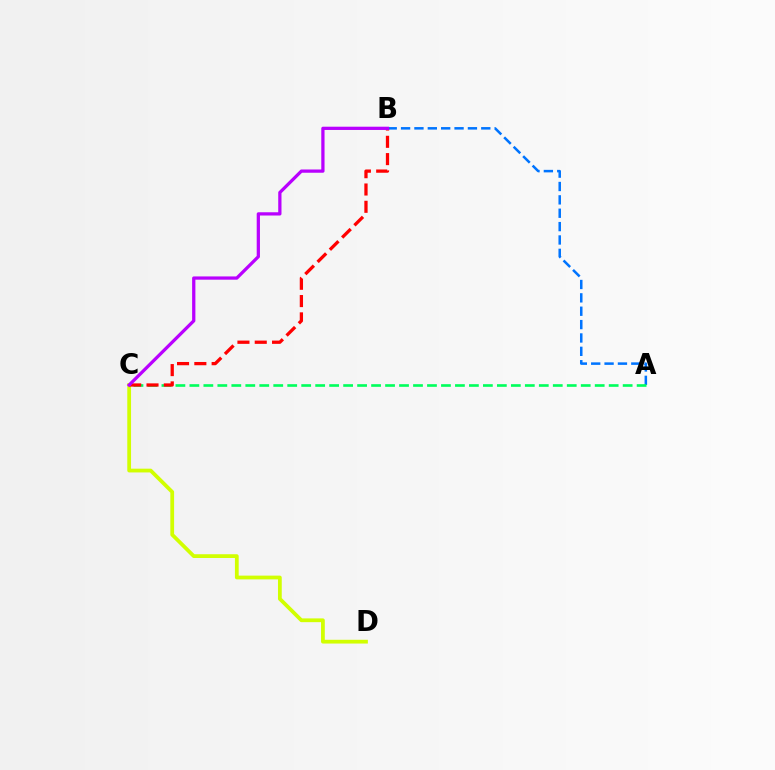{('C', 'D'): [{'color': '#d1ff00', 'line_style': 'solid', 'thickness': 2.71}], ('A', 'B'): [{'color': '#0074ff', 'line_style': 'dashed', 'thickness': 1.82}], ('A', 'C'): [{'color': '#00ff5c', 'line_style': 'dashed', 'thickness': 1.9}], ('B', 'C'): [{'color': '#ff0000', 'line_style': 'dashed', 'thickness': 2.35}, {'color': '#b900ff', 'line_style': 'solid', 'thickness': 2.34}]}